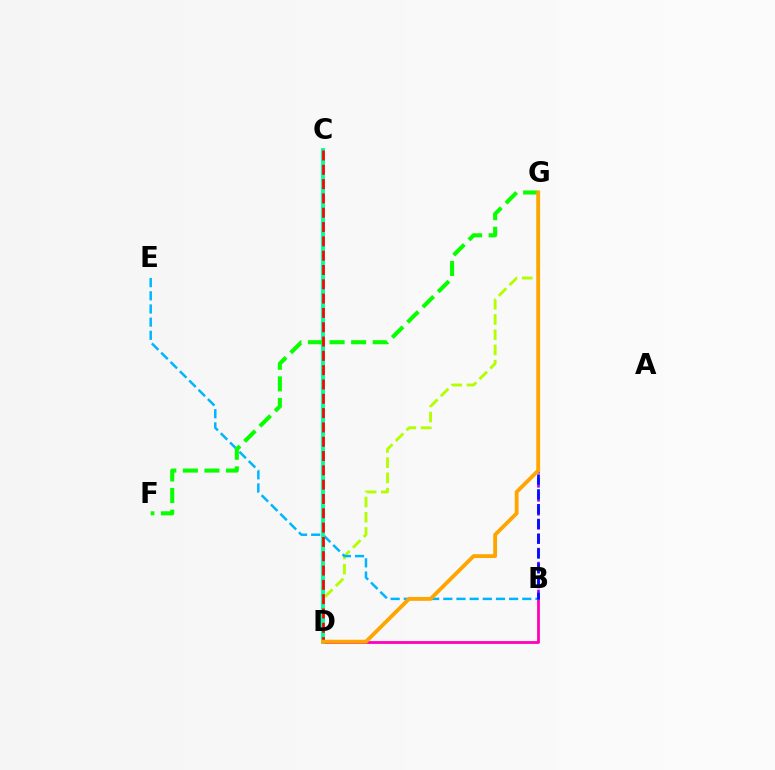{('B', 'D'): [{'color': '#ff00bd', 'line_style': 'solid', 'thickness': 2.02}], ('D', 'G'): [{'color': '#b3ff00', 'line_style': 'dashed', 'thickness': 2.07}, {'color': '#ffa500', 'line_style': 'solid', 'thickness': 2.76}], ('B', 'E'): [{'color': '#00b5ff', 'line_style': 'dashed', 'thickness': 1.79}], ('C', 'D'): [{'color': '#00ff9d', 'line_style': 'solid', 'thickness': 2.83}, {'color': '#ff0000', 'line_style': 'dashed', 'thickness': 1.94}], ('F', 'G'): [{'color': '#08ff00', 'line_style': 'dashed', 'thickness': 2.93}], ('B', 'G'): [{'color': '#9b00ff', 'line_style': 'dashed', 'thickness': 1.9}, {'color': '#0010ff', 'line_style': 'dashed', 'thickness': 2.01}]}